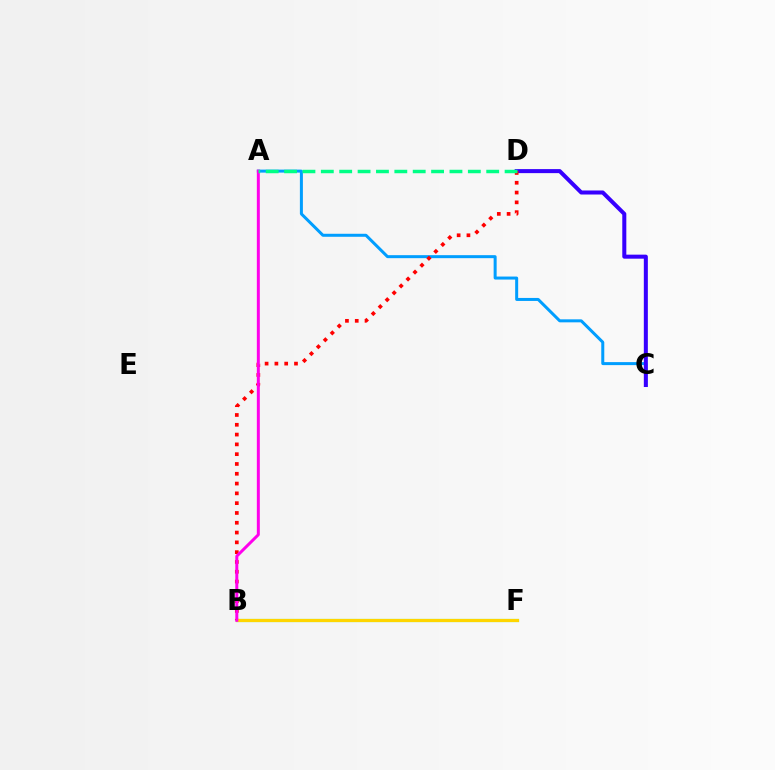{('A', 'C'): [{'color': '#009eff', 'line_style': 'solid', 'thickness': 2.16}], ('C', 'D'): [{'color': '#3700ff', 'line_style': 'solid', 'thickness': 2.9}], ('B', 'D'): [{'color': '#ff0000', 'line_style': 'dotted', 'thickness': 2.66}], ('B', 'F'): [{'color': '#4fff00', 'line_style': 'solid', 'thickness': 2.27}, {'color': '#ffd500', 'line_style': 'solid', 'thickness': 2.22}], ('A', 'B'): [{'color': '#ff00ed', 'line_style': 'solid', 'thickness': 2.15}], ('A', 'D'): [{'color': '#00ff86', 'line_style': 'dashed', 'thickness': 2.5}]}